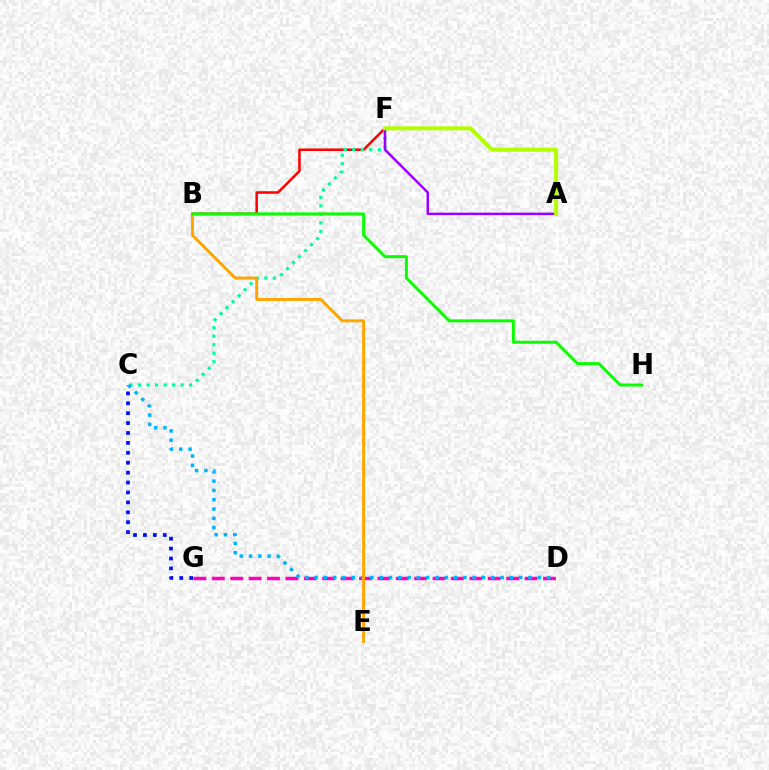{('C', 'G'): [{'color': '#0010ff', 'line_style': 'dotted', 'thickness': 2.69}], ('D', 'G'): [{'color': '#ff00bd', 'line_style': 'dashed', 'thickness': 2.5}], ('B', 'F'): [{'color': '#ff0000', 'line_style': 'solid', 'thickness': 1.81}], ('C', 'F'): [{'color': '#00ff9d', 'line_style': 'dotted', 'thickness': 2.31}], ('C', 'D'): [{'color': '#00b5ff', 'line_style': 'dotted', 'thickness': 2.53}], ('A', 'F'): [{'color': '#9b00ff', 'line_style': 'solid', 'thickness': 1.8}, {'color': '#b3ff00', 'line_style': 'solid', 'thickness': 2.89}], ('B', 'E'): [{'color': '#ffa500', 'line_style': 'solid', 'thickness': 2.12}], ('B', 'H'): [{'color': '#08ff00', 'line_style': 'solid', 'thickness': 2.13}]}